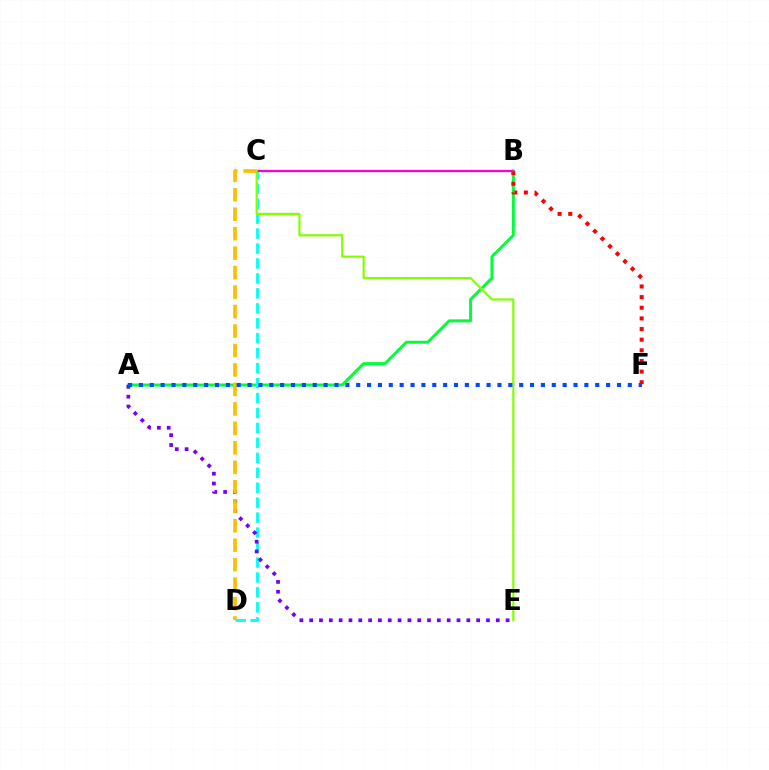{('A', 'B'): [{'color': '#00ff39', 'line_style': 'solid', 'thickness': 2.14}], ('B', 'F'): [{'color': '#ff0000', 'line_style': 'dotted', 'thickness': 2.89}], ('C', 'D'): [{'color': '#00fff6', 'line_style': 'dashed', 'thickness': 2.03}, {'color': '#ffbd00', 'line_style': 'dashed', 'thickness': 2.64}], ('B', 'C'): [{'color': '#ff00cf', 'line_style': 'solid', 'thickness': 1.65}], ('A', 'E'): [{'color': '#7200ff', 'line_style': 'dotted', 'thickness': 2.67}], ('C', 'E'): [{'color': '#84ff00', 'line_style': 'solid', 'thickness': 1.58}], ('A', 'F'): [{'color': '#004bff', 'line_style': 'dotted', 'thickness': 2.95}]}